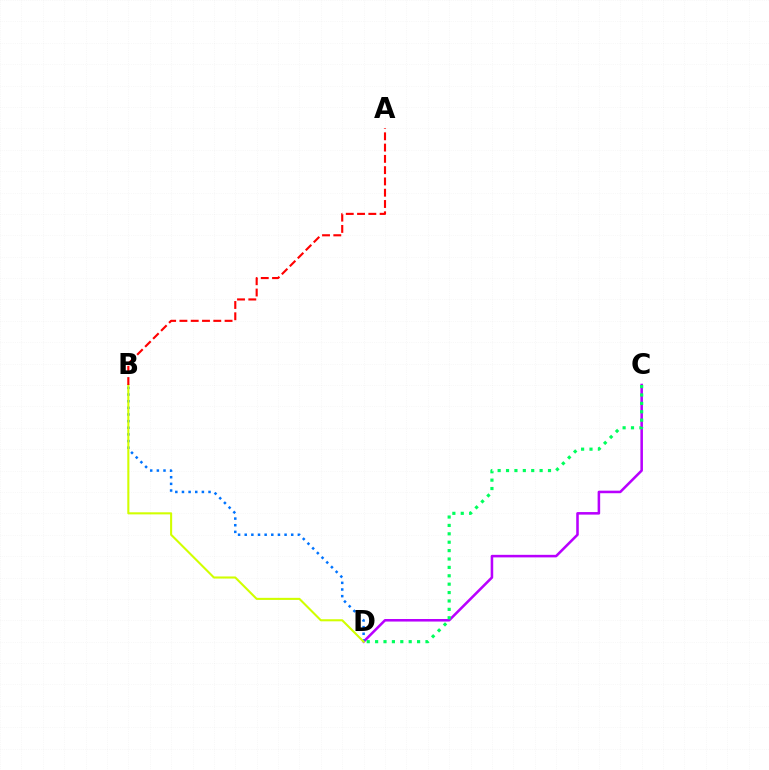{('C', 'D'): [{'color': '#b900ff', 'line_style': 'solid', 'thickness': 1.84}, {'color': '#00ff5c', 'line_style': 'dotted', 'thickness': 2.28}], ('B', 'D'): [{'color': '#0074ff', 'line_style': 'dotted', 'thickness': 1.8}, {'color': '#d1ff00', 'line_style': 'solid', 'thickness': 1.5}], ('A', 'B'): [{'color': '#ff0000', 'line_style': 'dashed', 'thickness': 1.53}]}